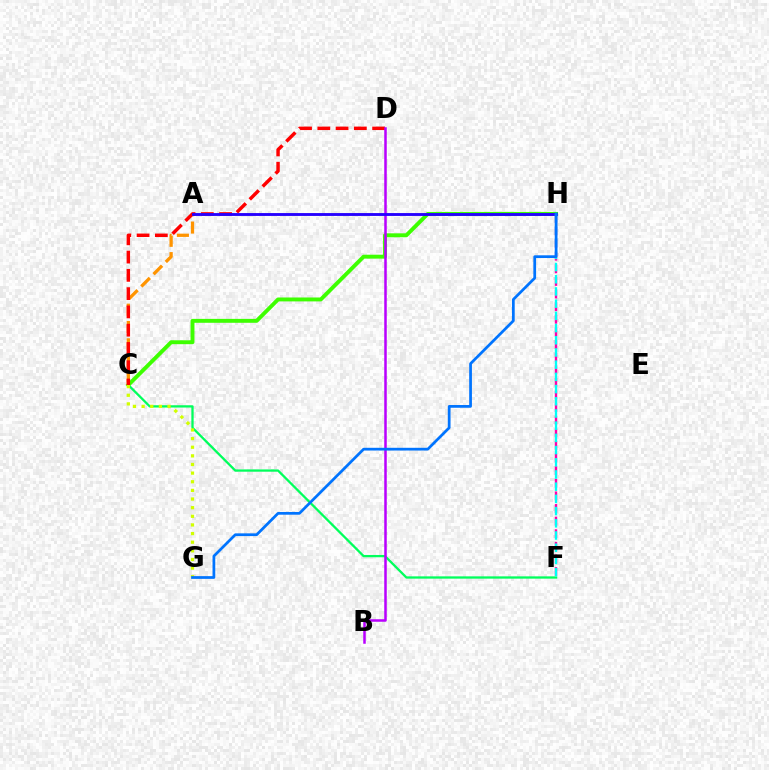{('C', 'F'): [{'color': '#00ff5c', 'line_style': 'solid', 'thickness': 1.65}], ('C', 'H'): [{'color': '#3dff00', 'line_style': 'solid', 'thickness': 2.82}], ('A', 'C'): [{'color': '#ff9400', 'line_style': 'dashed', 'thickness': 2.35}], ('C', 'G'): [{'color': '#d1ff00', 'line_style': 'dotted', 'thickness': 2.35}], ('C', 'D'): [{'color': '#ff0000', 'line_style': 'dashed', 'thickness': 2.48}], ('B', 'D'): [{'color': '#b900ff', 'line_style': 'solid', 'thickness': 1.81}], ('F', 'H'): [{'color': '#ff00ac', 'line_style': 'dashed', 'thickness': 1.71}, {'color': '#00fff6', 'line_style': 'dashed', 'thickness': 1.66}], ('A', 'H'): [{'color': '#2500ff', 'line_style': 'solid', 'thickness': 2.06}], ('G', 'H'): [{'color': '#0074ff', 'line_style': 'solid', 'thickness': 1.97}]}